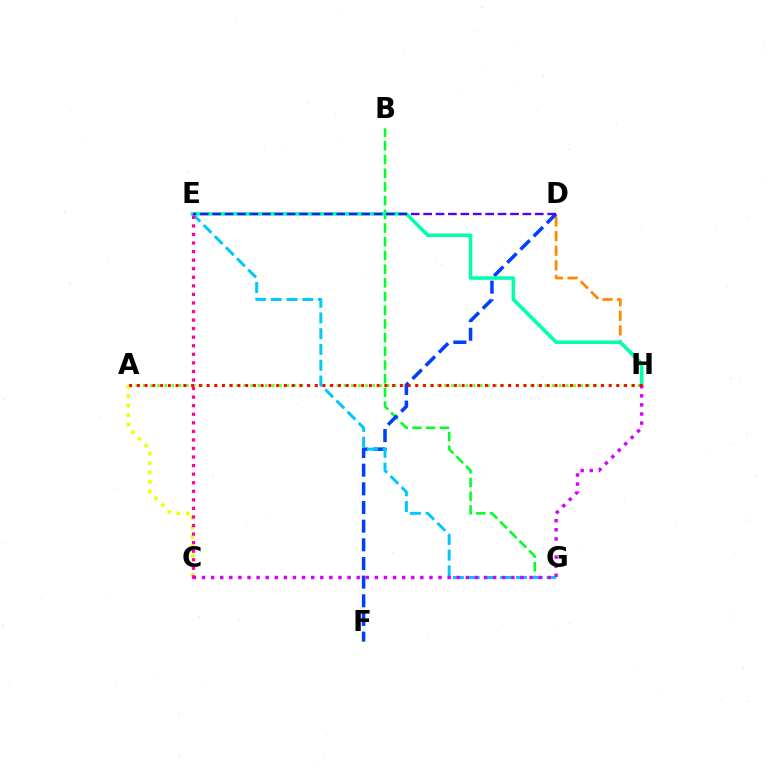{('B', 'G'): [{'color': '#00ff27', 'line_style': 'dashed', 'thickness': 1.86}], ('D', 'H'): [{'color': '#ff8800', 'line_style': 'dashed', 'thickness': 1.98}], ('D', 'F'): [{'color': '#003fff', 'line_style': 'dashed', 'thickness': 2.54}], ('A', 'H'): [{'color': '#66ff00', 'line_style': 'dotted', 'thickness': 1.95}, {'color': '#ff0000', 'line_style': 'dotted', 'thickness': 2.1}], ('E', 'H'): [{'color': '#00ffaf', 'line_style': 'solid', 'thickness': 2.56}], ('A', 'C'): [{'color': '#eeff00', 'line_style': 'dotted', 'thickness': 2.57}], ('E', 'G'): [{'color': '#00c7ff', 'line_style': 'dashed', 'thickness': 2.14}], ('D', 'E'): [{'color': '#4f00ff', 'line_style': 'dashed', 'thickness': 1.69}], ('C', 'H'): [{'color': '#d600ff', 'line_style': 'dotted', 'thickness': 2.47}], ('C', 'E'): [{'color': '#ff00a0', 'line_style': 'dotted', 'thickness': 2.33}]}